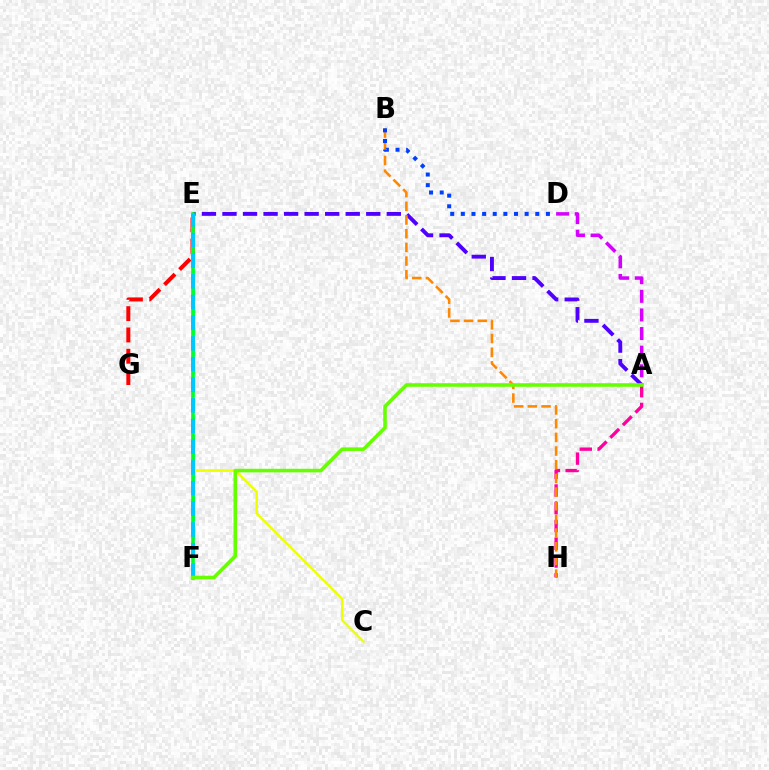{('A', 'E'): [{'color': '#4f00ff', 'line_style': 'dashed', 'thickness': 2.79}], ('A', 'D'): [{'color': '#d600ff', 'line_style': 'dashed', 'thickness': 2.53}], ('E', 'F'): [{'color': '#00ffaf', 'line_style': 'dashed', 'thickness': 2.5}, {'color': '#00ff27', 'line_style': 'solid', 'thickness': 2.56}, {'color': '#00c7ff', 'line_style': 'dashed', 'thickness': 2.81}], ('A', 'H'): [{'color': '#ff00a0', 'line_style': 'dashed', 'thickness': 2.41}], ('E', 'G'): [{'color': '#ff0000', 'line_style': 'dashed', 'thickness': 2.89}], ('B', 'H'): [{'color': '#ff8800', 'line_style': 'dashed', 'thickness': 1.86}], ('C', 'E'): [{'color': '#eeff00', 'line_style': 'solid', 'thickness': 1.74}], ('A', 'F'): [{'color': '#66ff00', 'line_style': 'solid', 'thickness': 2.57}], ('B', 'D'): [{'color': '#003fff', 'line_style': 'dotted', 'thickness': 2.89}]}